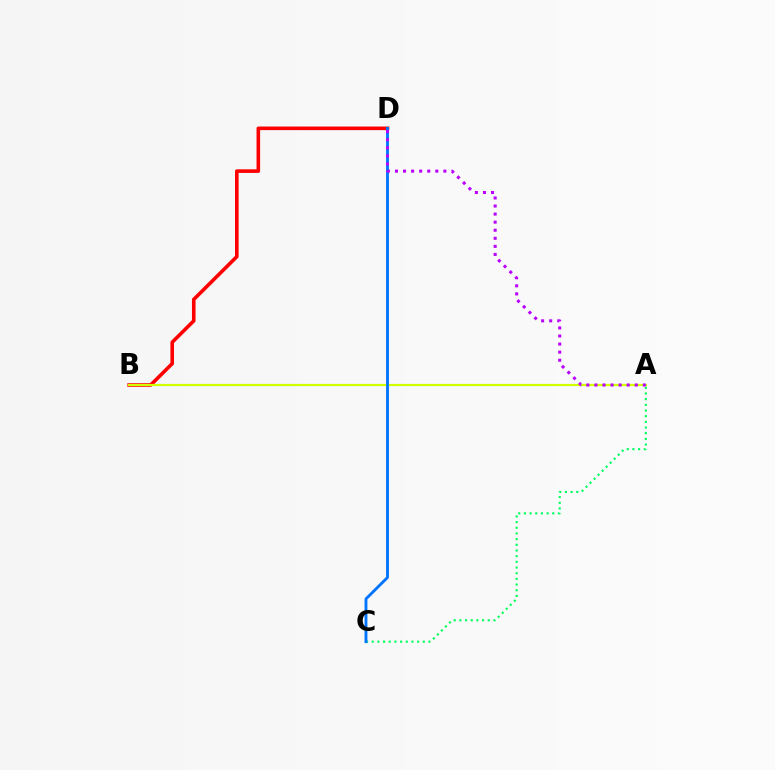{('A', 'C'): [{'color': '#00ff5c', 'line_style': 'dotted', 'thickness': 1.54}], ('B', 'D'): [{'color': '#ff0000', 'line_style': 'solid', 'thickness': 2.58}], ('A', 'B'): [{'color': '#d1ff00', 'line_style': 'solid', 'thickness': 1.56}], ('C', 'D'): [{'color': '#0074ff', 'line_style': 'solid', 'thickness': 2.06}], ('A', 'D'): [{'color': '#b900ff', 'line_style': 'dotted', 'thickness': 2.19}]}